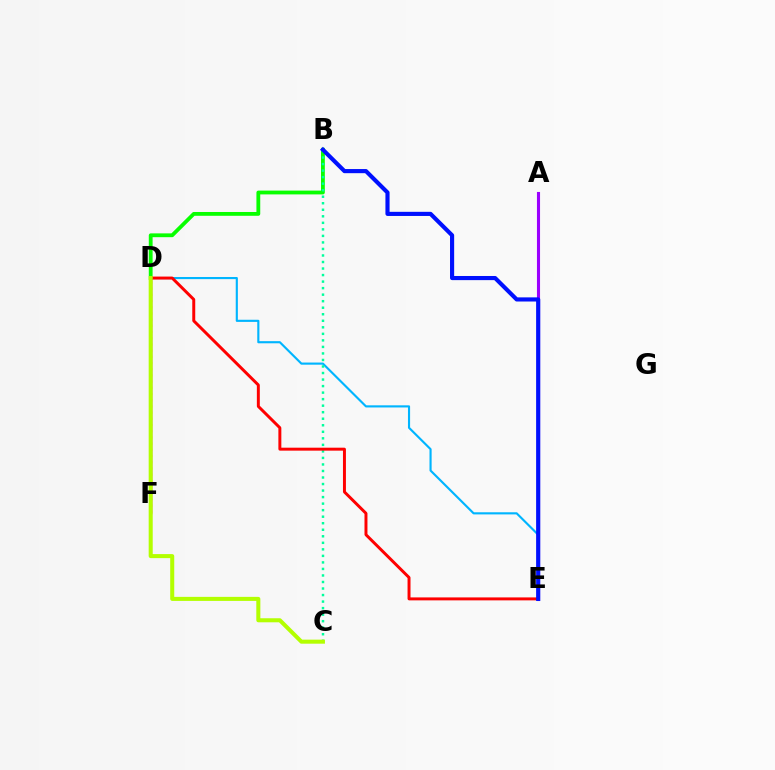{('D', 'E'): [{'color': '#00b5ff', 'line_style': 'solid', 'thickness': 1.54}, {'color': '#ff0000', 'line_style': 'solid', 'thickness': 2.13}], ('A', 'E'): [{'color': '#9b00ff', 'line_style': 'solid', 'thickness': 2.23}], ('B', 'D'): [{'color': '#08ff00', 'line_style': 'solid', 'thickness': 2.74}], ('D', 'F'): [{'color': '#ff00bd', 'line_style': 'solid', 'thickness': 1.79}, {'color': '#ffa500', 'line_style': 'dotted', 'thickness': 1.68}], ('B', 'C'): [{'color': '#00ff9d', 'line_style': 'dotted', 'thickness': 1.77}], ('B', 'E'): [{'color': '#0010ff', 'line_style': 'solid', 'thickness': 2.98}], ('C', 'D'): [{'color': '#b3ff00', 'line_style': 'solid', 'thickness': 2.91}]}